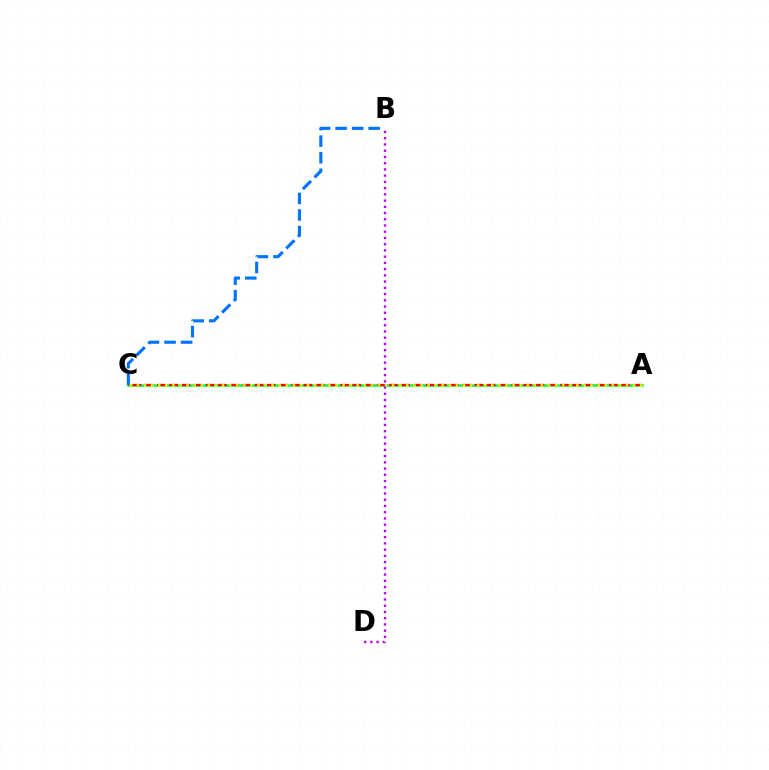{('A', 'C'): [{'color': '#00ff5c', 'line_style': 'solid', 'thickness': 1.86}, {'color': '#ff0000', 'line_style': 'dashed', 'thickness': 1.66}, {'color': '#d1ff00', 'line_style': 'dotted', 'thickness': 1.93}], ('B', 'C'): [{'color': '#0074ff', 'line_style': 'dashed', 'thickness': 2.25}], ('B', 'D'): [{'color': '#b900ff', 'line_style': 'dotted', 'thickness': 1.69}]}